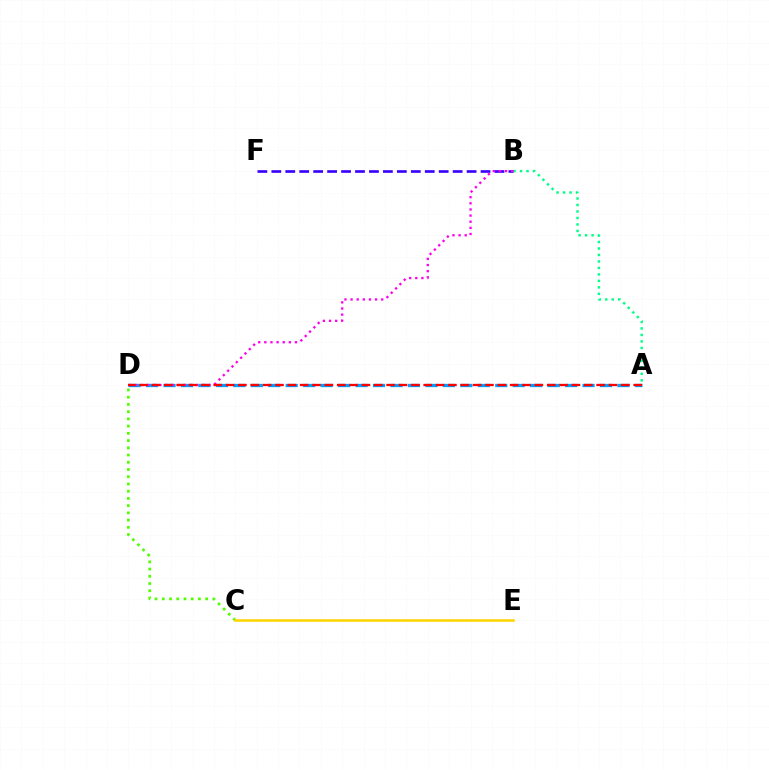{('C', 'D'): [{'color': '#4fff00', 'line_style': 'dotted', 'thickness': 1.96}], ('A', 'D'): [{'color': '#009eff', 'line_style': 'dashed', 'thickness': 2.37}, {'color': '#ff0000', 'line_style': 'dashed', 'thickness': 1.68}], ('A', 'B'): [{'color': '#00ff86', 'line_style': 'dotted', 'thickness': 1.76}], ('B', 'F'): [{'color': '#3700ff', 'line_style': 'dashed', 'thickness': 1.89}], ('B', 'D'): [{'color': '#ff00ed', 'line_style': 'dotted', 'thickness': 1.67}], ('C', 'E'): [{'color': '#ffd500', 'line_style': 'solid', 'thickness': 1.86}]}